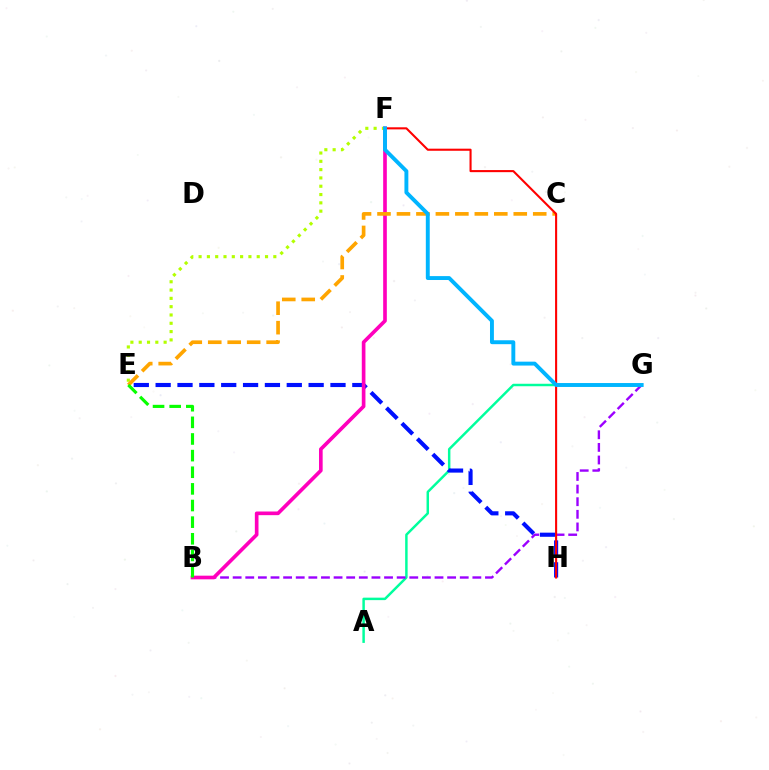{('A', 'G'): [{'color': '#00ff9d', 'line_style': 'solid', 'thickness': 1.78}], ('B', 'G'): [{'color': '#9b00ff', 'line_style': 'dashed', 'thickness': 1.71}], ('E', 'H'): [{'color': '#0010ff', 'line_style': 'dashed', 'thickness': 2.97}], ('E', 'F'): [{'color': '#b3ff00', 'line_style': 'dotted', 'thickness': 2.26}], ('B', 'F'): [{'color': '#ff00bd', 'line_style': 'solid', 'thickness': 2.63}], ('C', 'E'): [{'color': '#ffa500', 'line_style': 'dashed', 'thickness': 2.64}], ('B', 'E'): [{'color': '#08ff00', 'line_style': 'dashed', 'thickness': 2.26}], ('F', 'H'): [{'color': '#ff0000', 'line_style': 'solid', 'thickness': 1.51}], ('F', 'G'): [{'color': '#00b5ff', 'line_style': 'solid', 'thickness': 2.81}]}